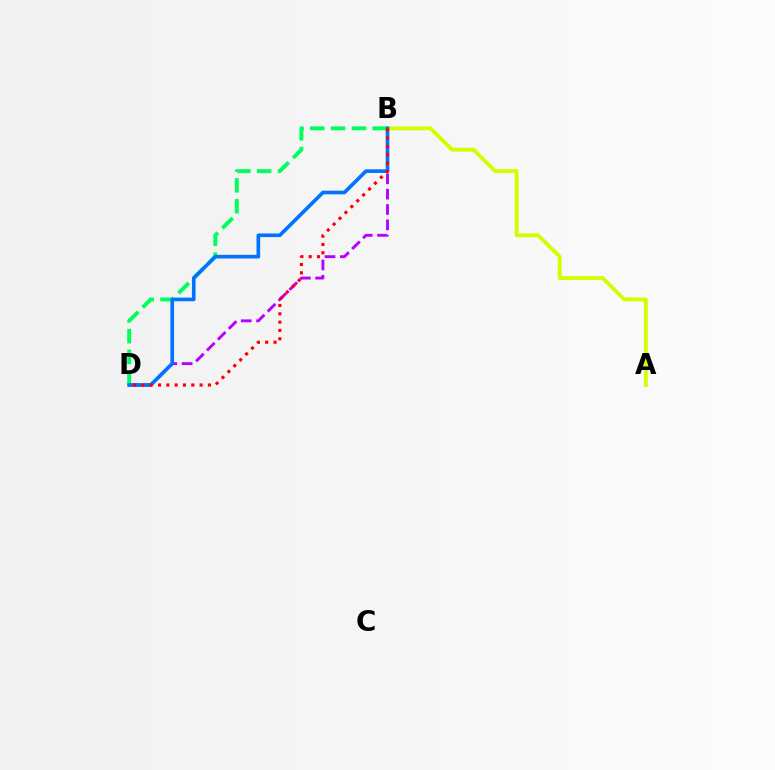{('B', 'D'): [{'color': '#b900ff', 'line_style': 'dashed', 'thickness': 2.09}, {'color': '#00ff5c', 'line_style': 'dashed', 'thickness': 2.83}, {'color': '#0074ff', 'line_style': 'solid', 'thickness': 2.63}, {'color': '#ff0000', 'line_style': 'dotted', 'thickness': 2.26}], ('A', 'B'): [{'color': '#d1ff00', 'line_style': 'solid', 'thickness': 2.78}]}